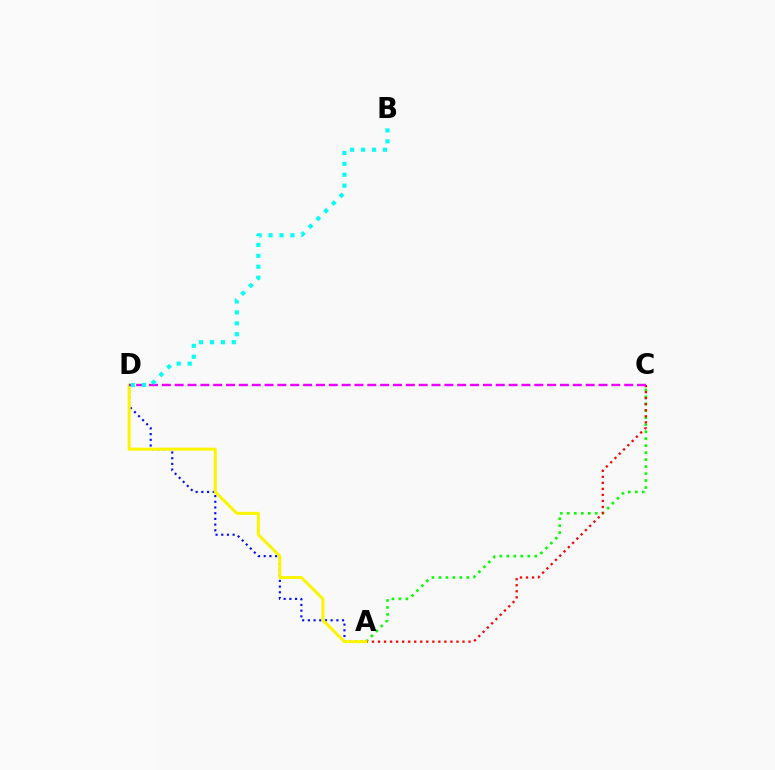{('A', 'D'): [{'color': '#0010ff', 'line_style': 'dotted', 'thickness': 1.55}, {'color': '#fcf500', 'line_style': 'solid', 'thickness': 2.15}], ('A', 'C'): [{'color': '#08ff00', 'line_style': 'dotted', 'thickness': 1.9}, {'color': '#ff0000', 'line_style': 'dotted', 'thickness': 1.64}], ('C', 'D'): [{'color': '#ee00ff', 'line_style': 'dashed', 'thickness': 1.74}], ('B', 'D'): [{'color': '#00fff6', 'line_style': 'dotted', 'thickness': 2.97}]}